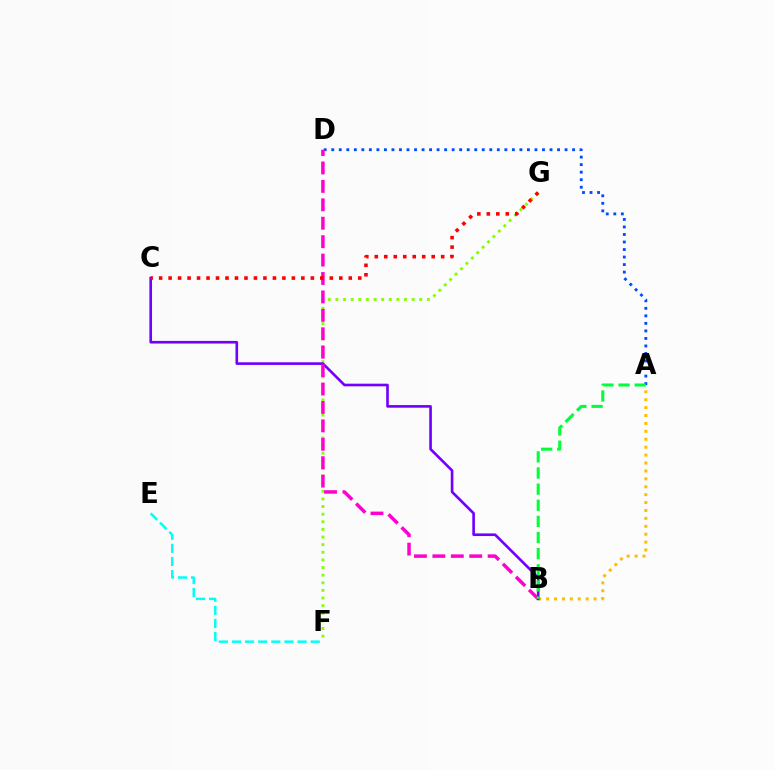{('F', 'G'): [{'color': '#84ff00', 'line_style': 'dotted', 'thickness': 2.07}], ('A', 'D'): [{'color': '#004bff', 'line_style': 'dotted', 'thickness': 2.04}], ('A', 'B'): [{'color': '#ffbd00', 'line_style': 'dotted', 'thickness': 2.15}, {'color': '#00ff39', 'line_style': 'dashed', 'thickness': 2.19}], ('B', 'C'): [{'color': '#7200ff', 'line_style': 'solid', 'thickness': 1.9}], ('B', 'D'): [{'color': '#ff00cf', 'line_style': 'dashed', 'thickness': 2.5}], ('E', 'F'): [{'color': '#00fff6', 'line_style': 'dashed', 'thickness': 1.78}], ('C', 'G'): [{'color': '#ff0000', 'line_style': 'dotted', 'thickness': 2.58}]}